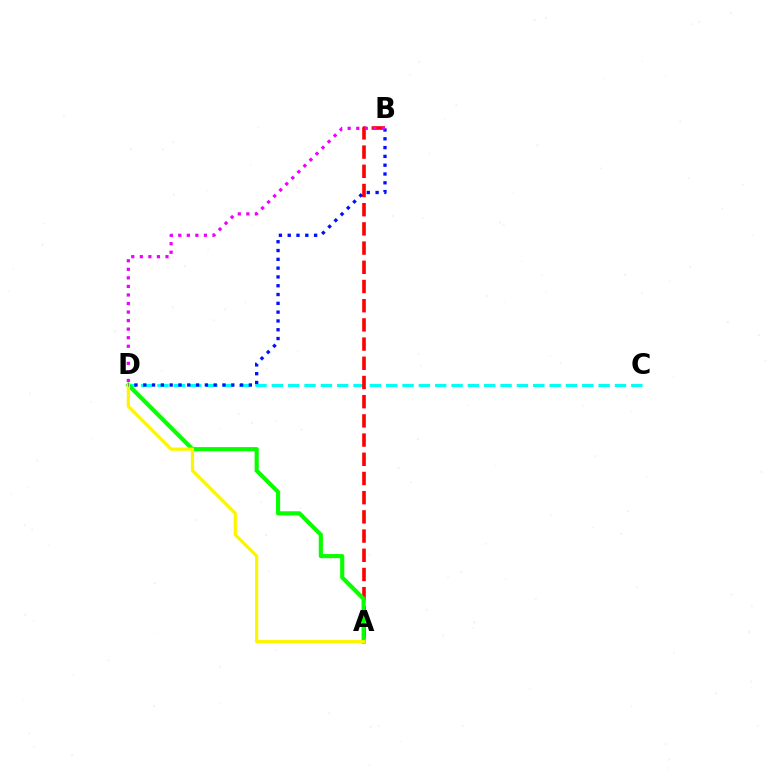{('C', 'D'): [{'color': '#00fff6', 'line_style': 'dashed', 'thickness': 2.22}], ('A', 'B'): [{'color': '#ff0000', 'line_style': 'dashed', 'thickness': 2.61}], ('A', 'D'): [{'color': '#08ff00', 'line_style': 'solid', 'thickness': 2.97}, {'color': '#fcf500', 'line_style': 'solid', 'thickness': 2.32}], ('B', 'D'): [{'color': '#0010ff', 'line_style': 'dotted', 'thickness': 2.39}, {'color': '#ee00ff', 'line_style': 'dotted', 'thickness': 2.32}]}